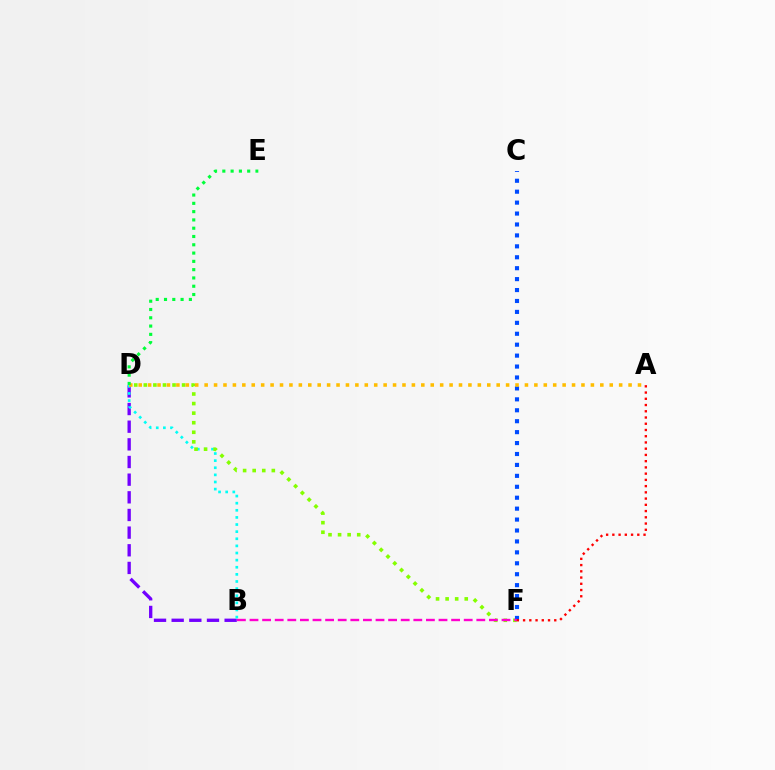{('B', 'D'): [{'color': '#7200ff', 'line_style': 'dashed', 'thickness': 2.4}, {'color': '#00fff6', 'line_style': 'dotted', 'thickness': 1.93}], ('D', 'F'): [{'color': '#84ff00', 'line_style': 'dotted', 'thickness': 2.6}], ('C', 'F'): [{'color': '#004bff', 'line_style': 'dotted', 'thickness': 2.97}], ('A', 'D'): [{'color': '#ffbd00', 'line_style': 'dotted', 'thickness': 2.56}], ('B', 'F'): [{'color': '#ff00cf', 'line_style': 'dashed', 'thickness': 1.71}], ('D', 'E'): [{'color': '#00ff39', 'line_style': 'dotted', 'thickness': 2.25}], ('A', 'F'): [{'color': '#ff0000', 'line_style': 'dotted', 'thickness': 1.69}]}